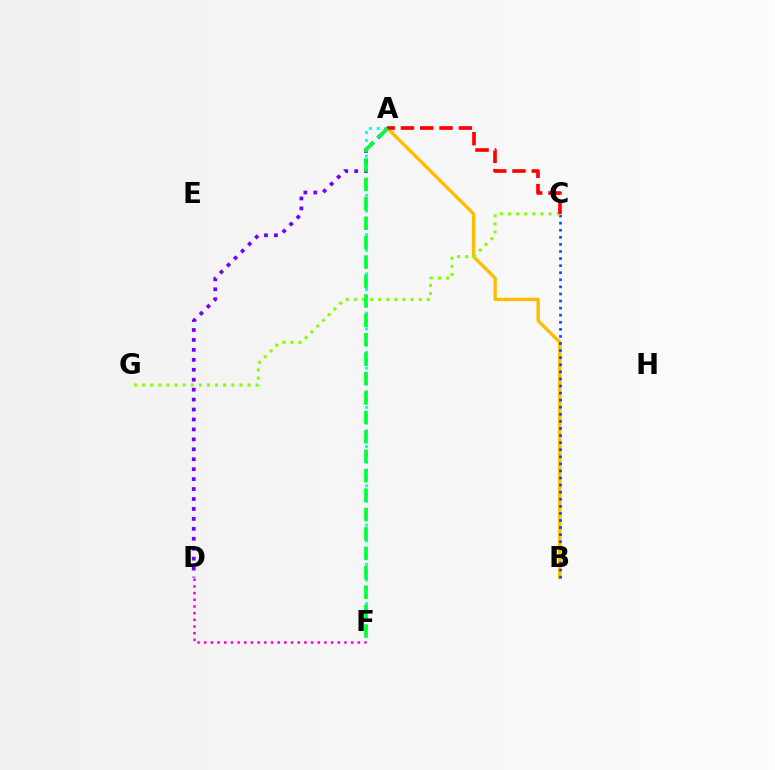{('A', 'F'): [{'color': '#00fff6', 'line_style': 'dotted', 'thickness': 2.13}, {'color': '#00ff39', 'line_style': 'dashed', 'thickness': 2.64}], ('A', 'D'): [{'color': '#7200ff', 'line_style': 'dotted', 'thickness': 2.7}], ('A', 'B'): [{'color': '#ffbd00', 'line_style': 'solid', 'thickness': 2.42}], ('B', 'C'): [{'color': '#004bff', 'line_style': 'dotted', 'thickness': 1.92}], ('C', 'G'): [{'color': '#84ff00', 'line_style': 'dotted', 'thickness': 2.2}], ('A', 'C'): [{'color': '#ff0000', 'line_style': 'dashed', 'thickness': 2.62}], ('D', 'F'): [{'color': '#ff00cf', 'line_style': 'dotted', 'thickness': 1.81}]}